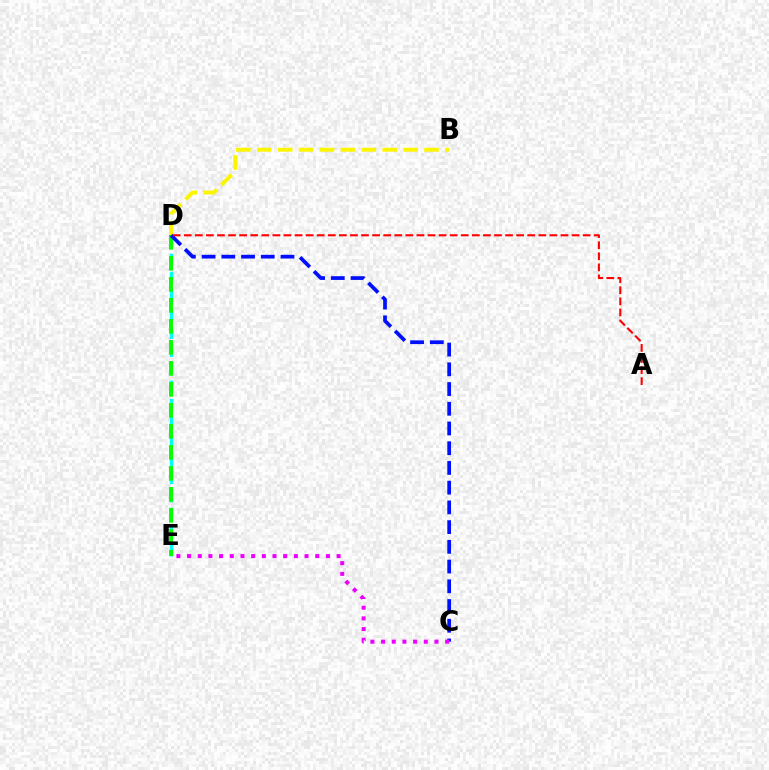{('D', 'E'): [{'color': '#00fff6', 'line_style': 'dashed', 'thickness': 2.47}, {'color': '#08ff00', 'line_style': 'dashed', 'thickness': 2.85}], ('B', 'D'): [{'color': '#fcf500', 'line_style': 'dashed', 'thickness': 2.84}], ('C', 'D'): [{'color': '#0010ff', 'line_style': 'dashed', 'thickness': 2.68}], ('C', 'E'): [{'color': '#ee00ff', 'line_style': 'dotted', 'thickness': 2.9}], ('A', 'D'): [{'color': '#ff0000', 'line_style': 'dashed', 'thickness': 1.51}]}